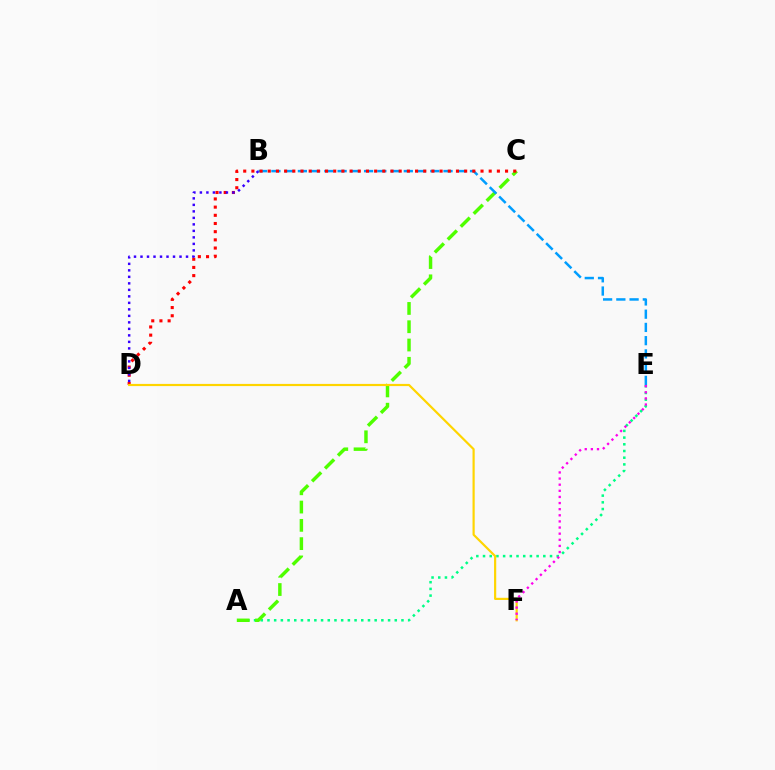{('A', 'E'): [{'color': '#00ff86', 'line_style': 'dotted', 'thickness': 1.82}], ('A', 'C'): [{'color': '#4fff00', 'line_style': 'dashed', 'thickness': 2.48}], ('B', 'E'): [{'color': '#009eff', 'line_style': 'dashed', 'thickness': 1.8}], ('C', 'D'): [{'color': '#ff0000', 'line_style': 'dotted', 'thickness': 2.22}], ('B', 'D'): [{'color': '#3700ff', 'line_style': 'dotted', 'thickness': 1.77}], ('D', 'F'): [{'color': '#ffd500', 'line_style': 'solid', 'thickness': 1.57}], ('E', 'F'): [{'color': '#ff00ed', 'line_style': 'dotted', 'thickness': 1.66}]}